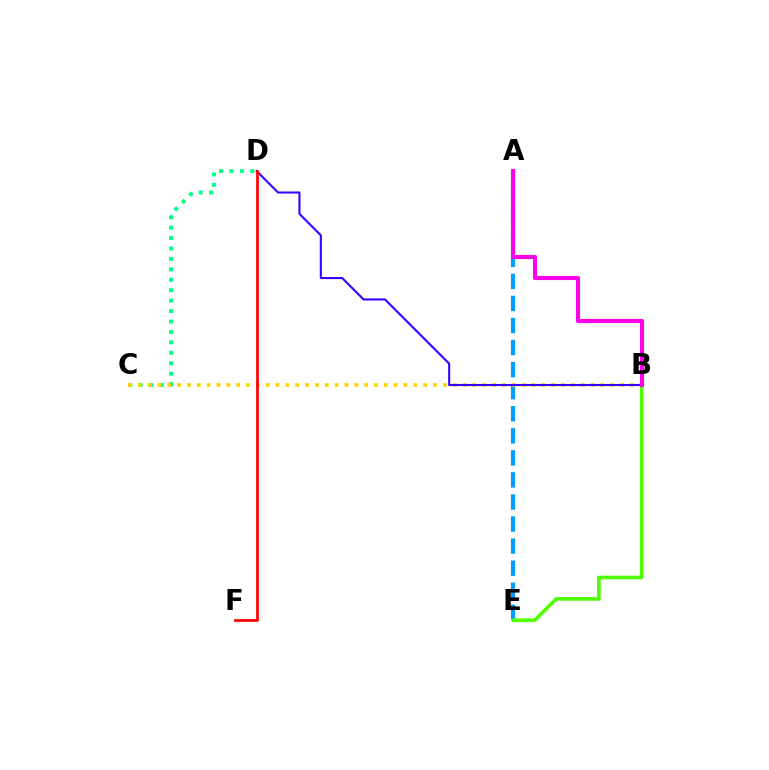{('C', 'D'): [{'color': '#00ff86', 'line_style': 'dotted', 'thickness': 2.83}], ('A', 'E'): [{'color': '#009eff', 'line_style': 'dashed', 'thickness': 3.0}], ('B', 'C'): [{'color': '#ffd500', 'line_style': 'dotted', 'thickness': 2.67}], ('B', 'E'): [{'color': '#4fff00', 'line_style': 'solid', 'thickness': 2.62}], ('B', 'D'): [{'color': '#3700ff', 'line_style': 'solid', 'thickness': 1.5}], ('A', 'B'): [{'color': '#ff00ed', 'line_style': 'solid', 'thickness': 2.95}], ('D', 'F'): [{'color': '#ff0000', 'line_style': 'solid', 'thickness': 1.94}]}